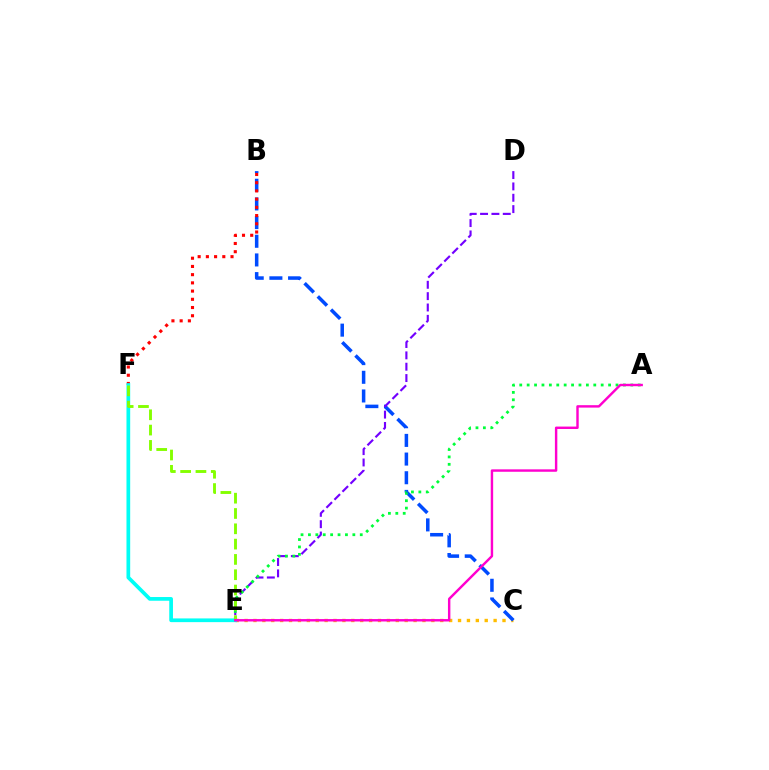{('C', 'E'): [{'color': '#ffbd00', 'line_style': 'dotted', 'thickness': 2.42}], ('B', 'C'): [{'color': '#004bff', 'line_style': 'dashed', 'thickness': 2.54}], ('D', 'E'): [{'color': '#7200ff', 'line_style': 'dashed', 'thickness': 1.54}], ('B', 'F'): [{'color': '#ff0000', 'line_style': 'dotted', 'thickness': 2.23}], ('A', 'E'): [{'color': '#00ff39', 'line_style': 'dotted', 'thickness': 2.01}, {'color': '#ff00cf', 'line_style': 'solid', 'thickness': 1.75}], ('E', 'F'): [{'color': '#00fff6', 'line_style': 'solid', 'thickness': 2.67}, {'color': '#84ff00', 'line_style': 'dashed', 'thickness': 2.08}]}